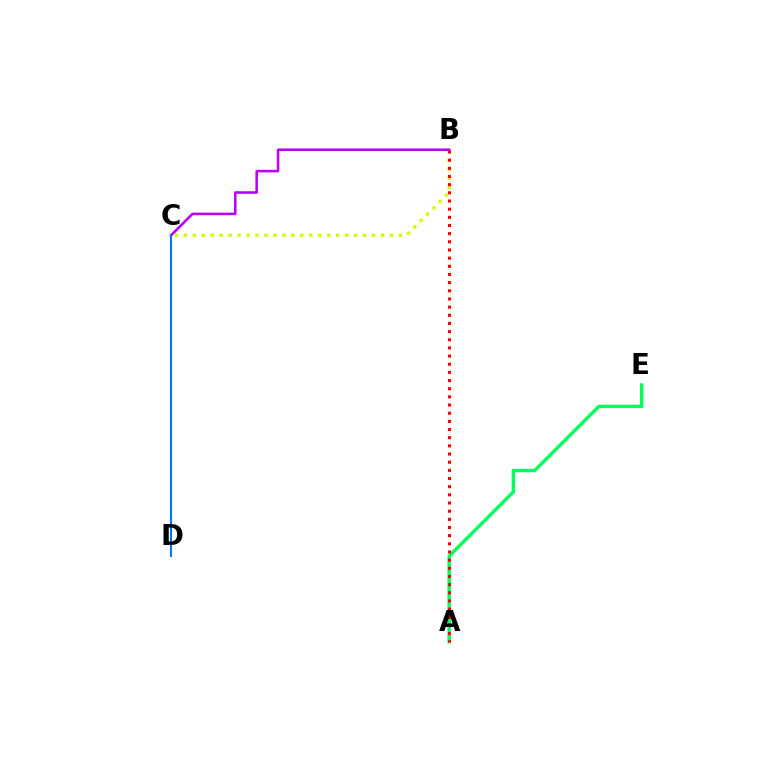{('B', 'C'): [{'color': '#d1ff00', 'line_style': 'dotted', 'thickness': 2.44}, {'color': '#b900ff', 'line_style': 'solid', 'thickness': 1.85}], ('A', 'E'): [{'color': '#00ff5c', 'line_style': 'solid', 'thickness': 2.45}], ('A', 'B'): [{'color': '#ff0000', 'line_style': 'dotted', 'thickness': 2.22}], ('C', 'D'): [{'color': '#0074ff', 'line_style': 'solid', 'thickness': 1.51}]}